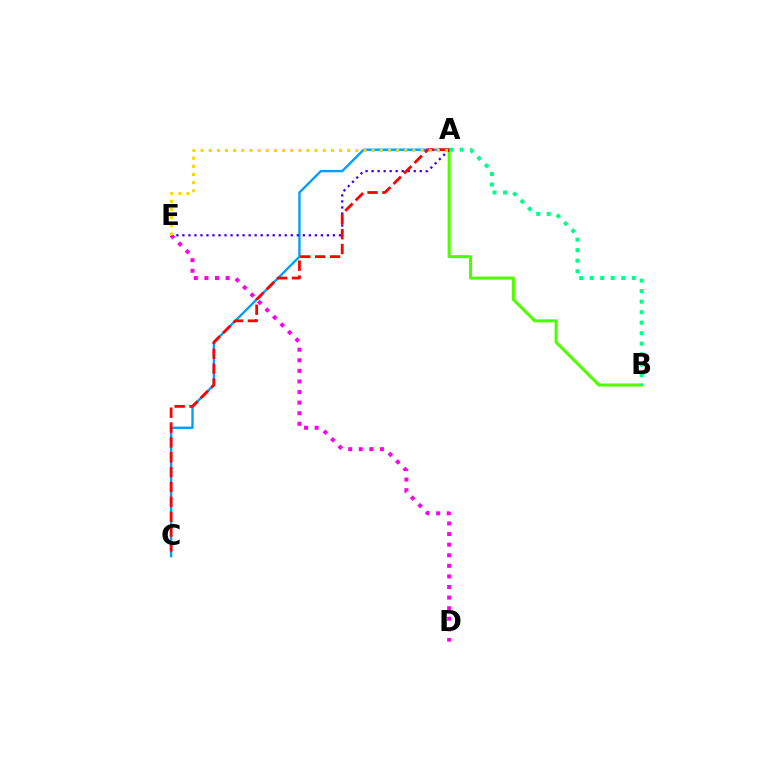{('A', 'B'): [{'color': '#4fff00', 'line_style': 'solid', 'thickness': 2.21}, {'color': '#00ff86', 'line_style': 'dotted', 'thickness': 2.86}], ('D', 'E'): [{'color': '#ff00ed', 'line_style': 'dotted', 'thickness': 2.88}], ('A', 'C'): [{'color': '#009eff', 'line_style': 'solid', 'thickness': 1.7}, {'color': '#ff0000', 'line_style': 'dashed', 'thickness': 2.02}], ('A', 'E'): [{'color': '#3700ff', 'line_style': 'dotted', 'thickness': 1.64}, {'color': '#ffd500', 'line_style': 'dotted', 'thickness': 2.21}]}